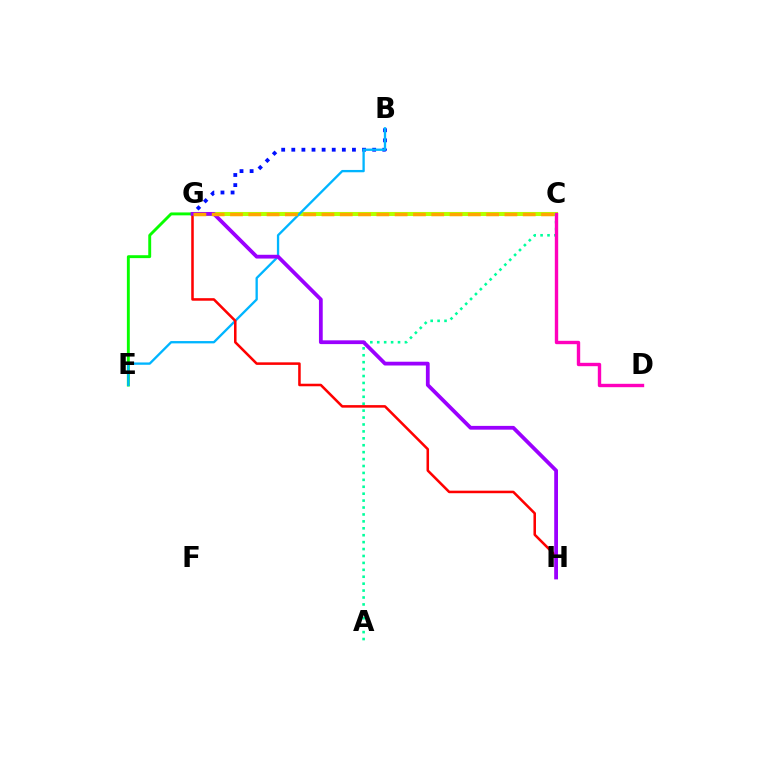{('E', 'G'): [{'color': '#08ff00', 'line_style': 'solid', 'thickness': 2.09}], ('B', 'G'): [{'color': '#0010ff', 'line_style': 'dotted', 'thickness': 2.75}], ('C', 'G'): [{'color': '#b3ff00', 'line_style': 'solid', 'thickness': 2.93}, {'color': '#ffa500', 'line_style': 'dashed', 'thickness': 2.49}], ('A', 'C'): [{'color': '#00ff9d', 'line_style': 'dotted', 'thickness': 1.88}], ('B', 'E'): [{'color': '#00b5ff', 'line_style': 'solid', 'thickness': 1.67}], ('G', 'H'): [{'color': '#ff0000', 'line_style': 'solid', 'thickness': 1.83}, {'color': '#9b00ff', 'line_style': 'solid', 'thickness': 2.72}], ('C', 'D'): [{'color': '#ff00bd', 'line_style': 'solid', 'thickness': 2.44}]}